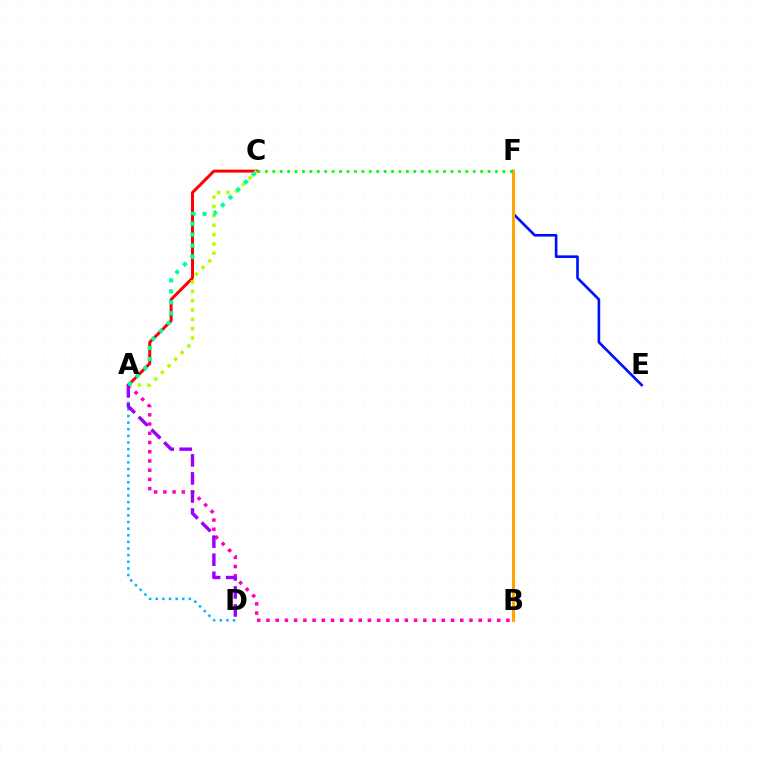{('E', 'F'): [{'color': '#0010ff', 'line_style': 'solid', 'thickness': 1.9}], ('A', 'C'): [{'color': '#ff0000', 'line_style': 'solid', 'thickness': 2.14}, {'color': '#b3ff00', 'line_style': 'dotted', 'thickness': 2.54}, {'color': '#00ff9d', 'line_style': 'dotted', 'thickness': 2.97}], ('A', 'D'): [{'color': '#00b5ff', 'line_style': 'dotted', 'thickness': 1.8}, {'color': '#9b00ff', 'line_style': 'dashed', 'thickness': 2.45}], ('A', 'B'): [{'color': '#ff00bd', 'line_style': 'dotted', 'thickness': 2.51}], ('B', 'F'): [{'color': '#ffa500', 'line_style': 'solid', 'thickness': 2.22}], ('C', 'F'): [{'color': '#08ff00', 'line_style': 'dotted', 'thickness': 2.02}]}